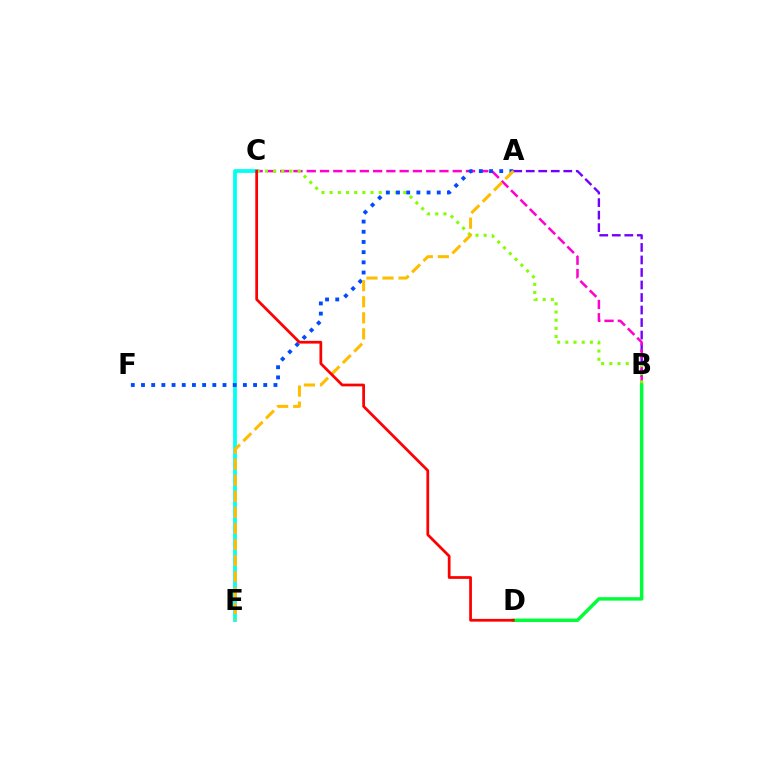{('A', 'B'): [{'color': '#7200ff', 'line_style': 'dashed', 'thickness': 1.7}], ('B', 'C'): [{'color': '#ff00cf', 'line_style': 'dashed', 'thickness': 1.8}, {'color': '#84ff00', 'line_style': 'dotted', 'thickness': 2.22}], ('C', 'E'): [{'color': '#00fff6', 'line_style': 'solid', 'thickness': 2.72}], ('B', 'D'): [{'color': '#00ff39', 'line_style': 'solid', 'thickness': 2.49}], ('A', 'F'): [{'color': '#004bff', 'line_style': 'dotted', 'thickness': 2.77}], ('A', 'E'): [{'color': '#ffbd00', 'line_style': 'dashed', 'thickness': 2.18}], ('C', 'D'): [{'color': '#ff0000', 'line_style': 'solid', 'thickness': 1.98}]}